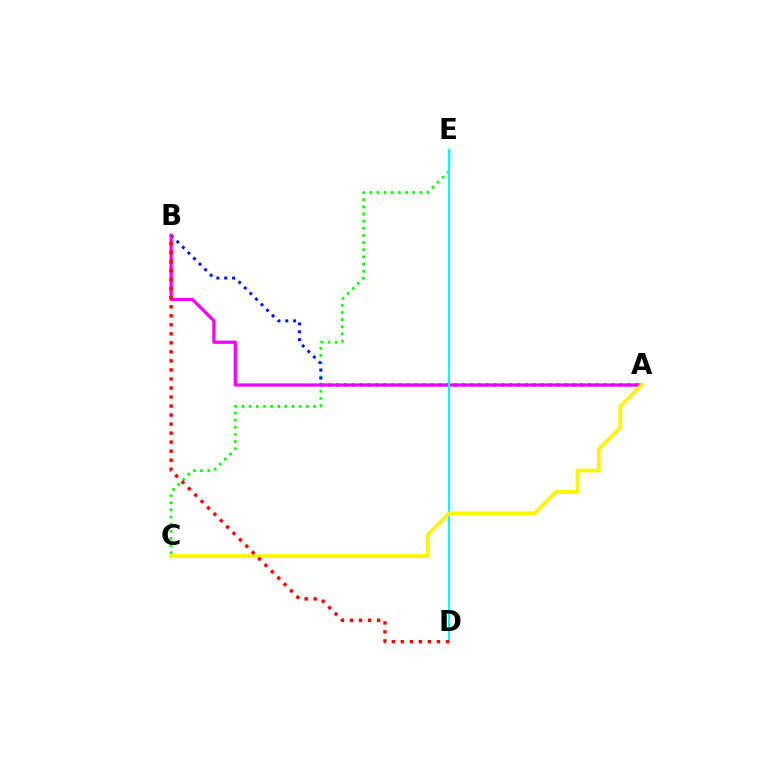{('C', 'E'): [{'color': '#08ff00', 'line_style': 'dotted', 'thickness': 1.94}], ('A', 'B'): [{'color': '#0010ff', 'line_style': 'dotted', 'thickness': 2.14}, {'color': '#ee00ff', 'line_style': 'solid', 'thickness': 2.32}], ('D', 'E'): [{'color': '#00fff6', 'line_style': 'solid', 'thickness': 1.6}], ('A', 'C'): [{'color': '#fcf500', 'line_style': 'solid', 'thickness': 2.7}], ('B', 'D'): [{'color': '#ff0000', 'line_style': 'dotted', 'thickness': 2.45}]}